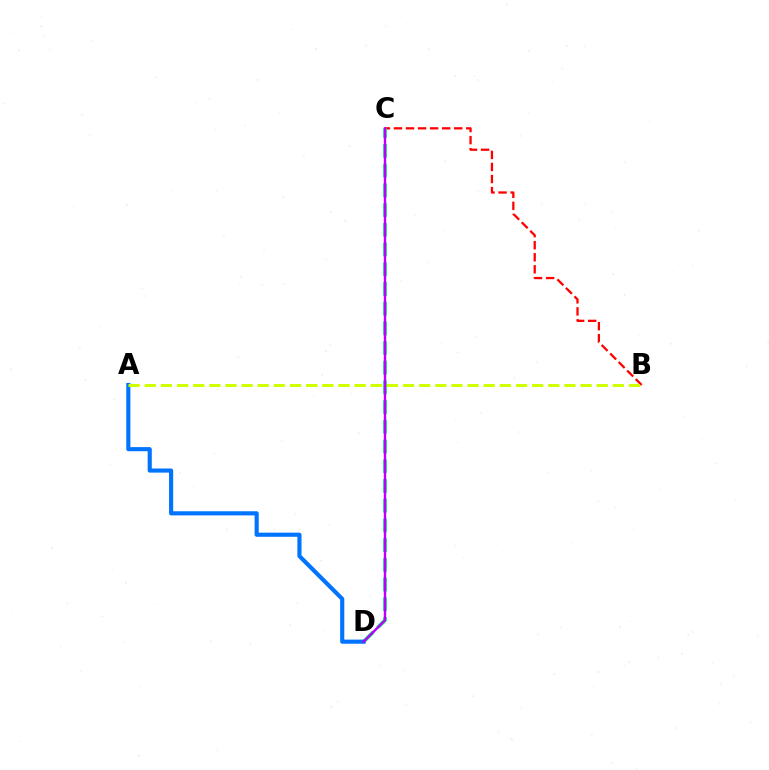{('B', 'C'): [{'color': '#ff0000', 'line_style': 'dashed', 'thickness': 1.64}], ('C', 'D'): [{'color': '#00ff5c', 'line_style': 'dashed', 'thickness': 2.68}, {'color': '#b900ff', 'line_style': 'solid', 'thickness': 1.73}], ('A', 'D'): [{'color': '#0074ff', 'line_style': 'solid', 'thickness': 2.97}], ('A', 'B'): [{'color': '#d1ff00', 'line_style': 'dashed', 'thickness': 2.19}]}